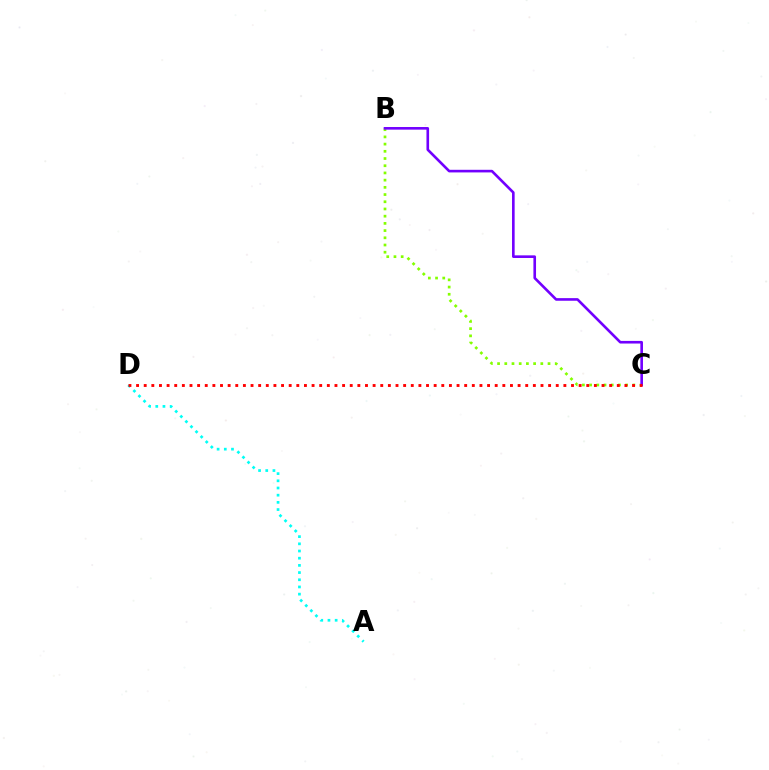{('A', 'D'): [{'color': '#00fff6', 'line_style': 'dotted', 'thickness': 1.95}], ('B', 'C'): [{'color': '#84ff00', 'line_style': 'dotted', 'thickness': 1.96}, {'color': '#7200ff', 'line_style': 'solid', 'thickness': 1.89}], ('C', 'D'): [{'color': '#ff0000', 'line_style': 'dotted', 'thickness': 2.07}]}